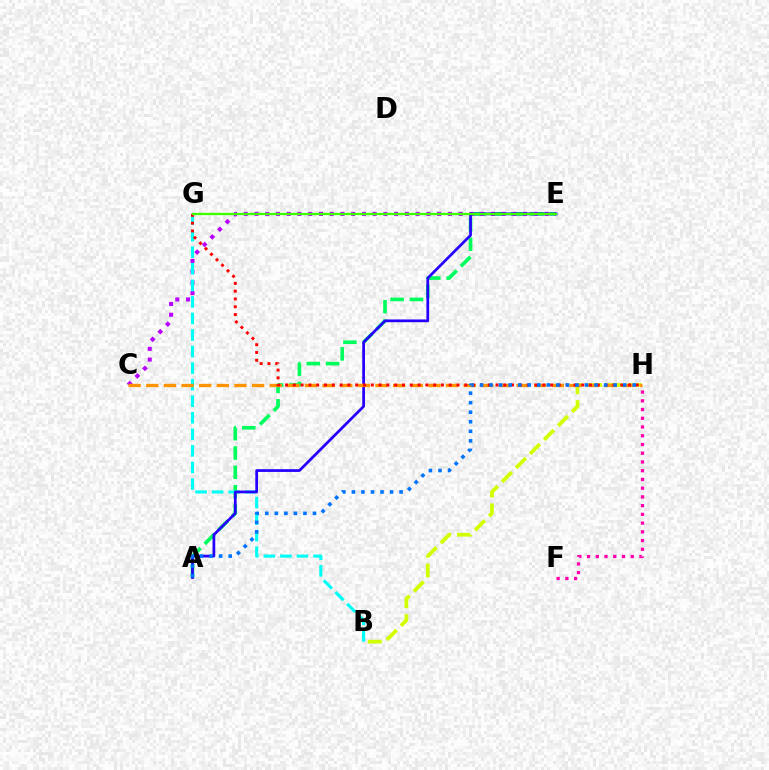{('A', 'E'): [{'color': '#00ff5c', 'line_style': 'dashed', 'thickness': 2.63}, {'color': '#2500ff', 'line_style': 'solid', 'thickness': 1.97}], ('C', 'E'): [{'color': '#b900ff', 'line_style': 'dotted', 'thickness': 2.92}], ('F', 'H'): [{'color': '#ff00ac', 'line_style': 'dotted', 'thickness': 2.37}], ('B', 'G'): [{'color': '#00fff6', 'line_style': 'dashed', 'thickness': 2.25}], ('B', 'H'): [{'color': '#d1ff00', 'line_style': 'dashed', 'thickness': 2.69}], ('C', 'H'): [{'color': '#ff9400', 'line_style': 'dashed', 'thickness': 2.4}], ('G', 'H'): [{'color': '#ff0000', 'line_style': 'dotted', 'thickness': 2.12}], ('A', 'H'): [{'color': '#0074ff', 'line_style': 'dotted', 'thickness': 2.59}], ('E', 'G'): [{'color': '#3dff00', 'line_style': 'solid', 'thickness': 1.64}]}